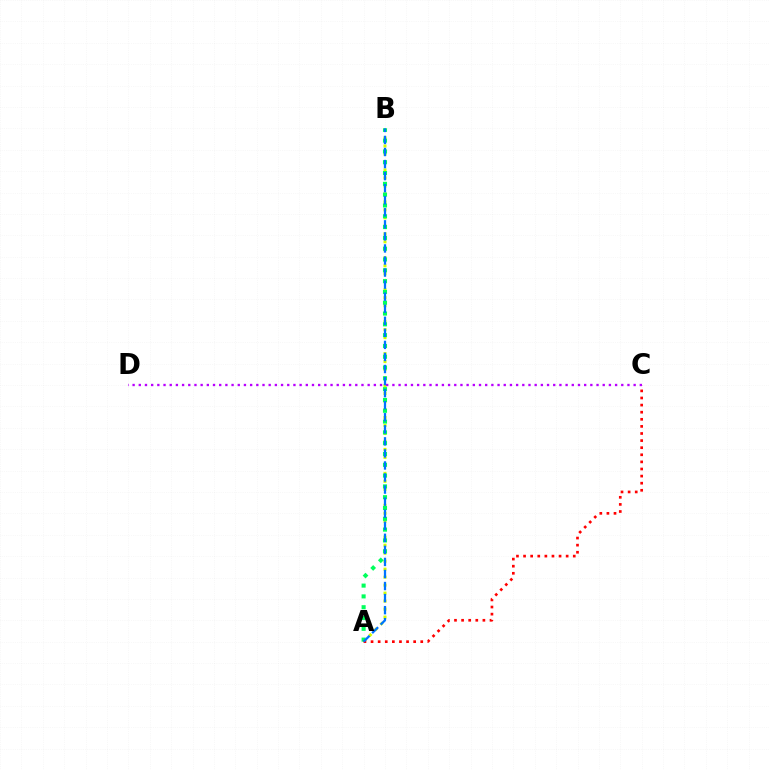{('A', 'B'): [{'color': '#d1ff00', 'line_style': 'dotted', 'thickness': 2.17}, {'color': '#00ff5c', 'line_style': 'dotted', 'thickness': 2.94}, {'color': '#0074ff', 'line_style': 'dashed', 'thickness': 1.64}], ('A', 'C'): [{'color': '#ff0000', 'line_style': 'dotted', 'thickness': 1.93}], ('C', 'D'): [{'color': '#b900ff', 'line_style': 'dotted', 'thickness': 1.68}]}